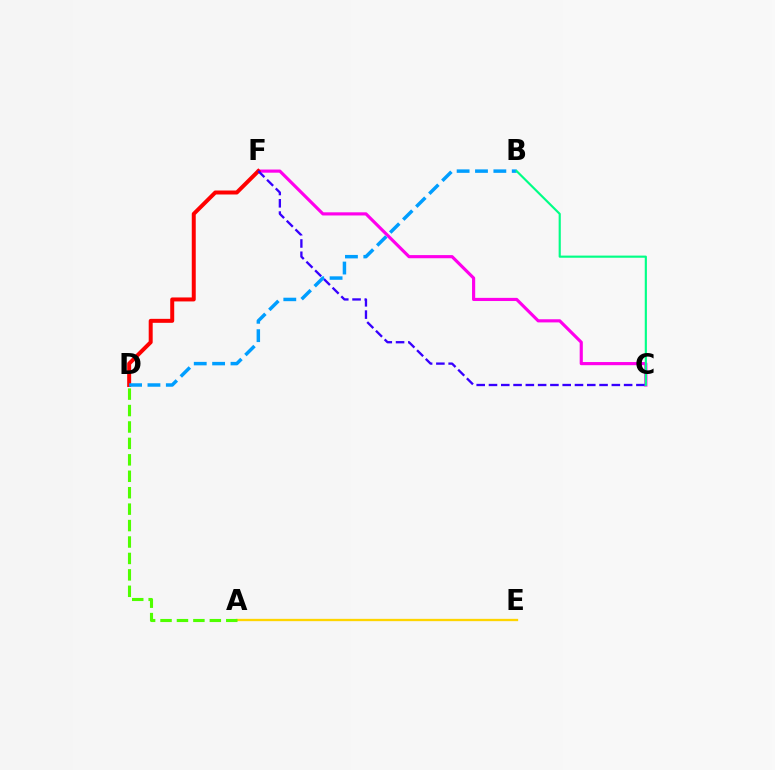{('A', 'E'): [{'color': '#ffd500', 'line_style': 'solid', 'thickness': 1.67}], ('C', 'F'): [{'color': '#ff00ed', 'line_style': 'solid', 'thickness': 2.27}, {'color': '#3700ff', 'line_style': 'dashed', 'thickness': 1.67}], ('A', 'D'): [{'color': '#4fff00', 'line_style': 'dashed', 'thickness': 2.23}], ('D', 'F'): [{'color': '#ff0000', 'line_style': 'solid', 'thickness': 2.87}], ('B', 'D'): [{'color': '#009eff', 'line_style': 'dashed', 'thickness': 2.5}], ('B', 'C'): [{'color': '#00ff86', 'line_style': 'solid', 'thickness': 1.55}]}